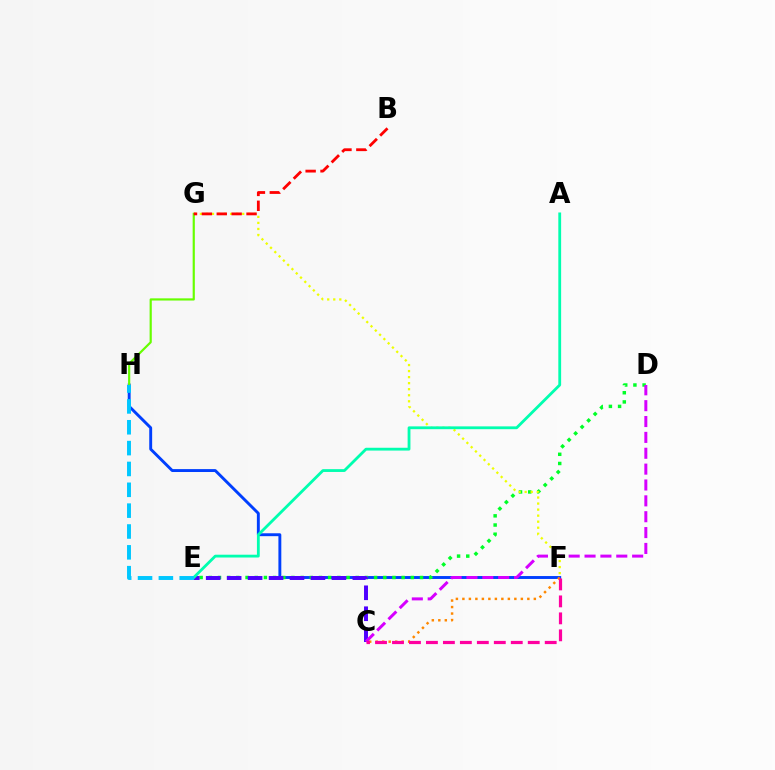{('F', 'H'): [{'color': '#003fff', 'line_style': 'solid', 'thickness': 2.09}], ('D', 'E'): [{'color': '#00ff27', 'line_style': 'dotted', 'thickness': 2.49}], ('F', 'G'): [{'color': '#eeff00', 'line_style': 'dotted', 'thickness': 1.64}], ('C', 'E'): [{'color': '#4f00ff', 'line_style': 'dashed', 'thickness': 2.85}], ('G', 'H'): [{'color': '#66ff00', 'line_style': 'solid', 'thickness': 1.57}], ('B', 'G'): [{'color': '#ff0000', 'line_style': 'dashed', 'thickness': 2.02}], ('C', 'D'): [{'color': '#d600ff', 'line_style': 'dashed', 'thickness': 2.16}], ('C', 'F'): [{'color': '#ff8800', 'line_style': 'dotted', 'thickness': 1.76}, {'color': '#ff00a0', 'line_style': 'dashed', 'thickness': 2.31}], ('A', 'E'): [{'color': '#00ffaf', 'line_style': 'solid', 'thickness': 2.02}], ('E', 'H'): [{'color': '#00c7ff', 'line_style': 'dashed', 'thickness': 2.83}]}